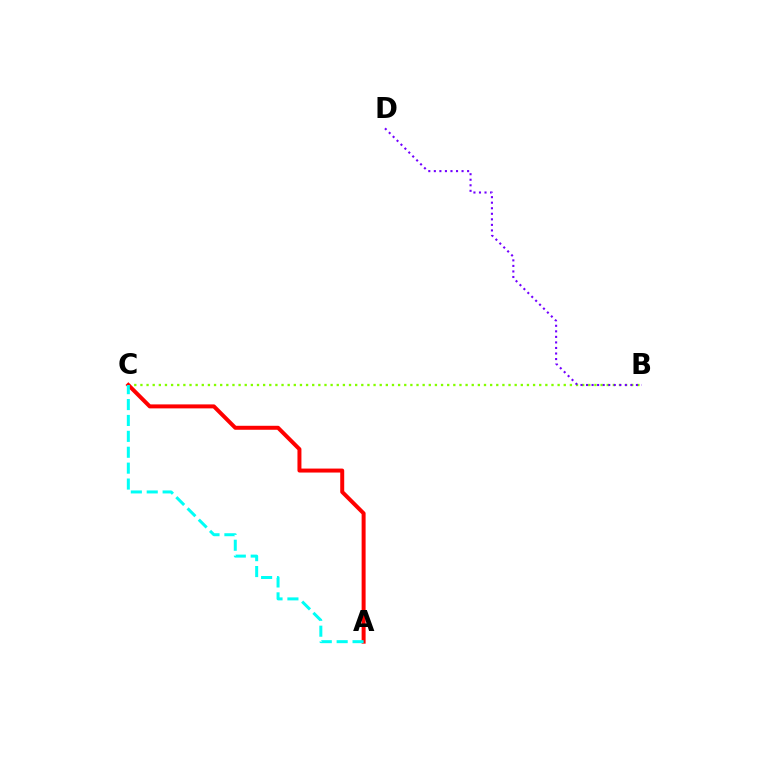{('B', 'C'): [{'color': '#84ff00', 'line_style': 'dotted', 'thickness': 1.67}], ('A', 'C'): [{'color': '#ff0000', 'line_style': 'solid', 'thickness': 2.86}, {'color': '#00fff6', 'line_style': 'dashed', 'thickness': 2.16}], ('B', 'D'): [{'color': '#7200ff', 'line_style': 'dotted', 'thickness': 1.51}]}